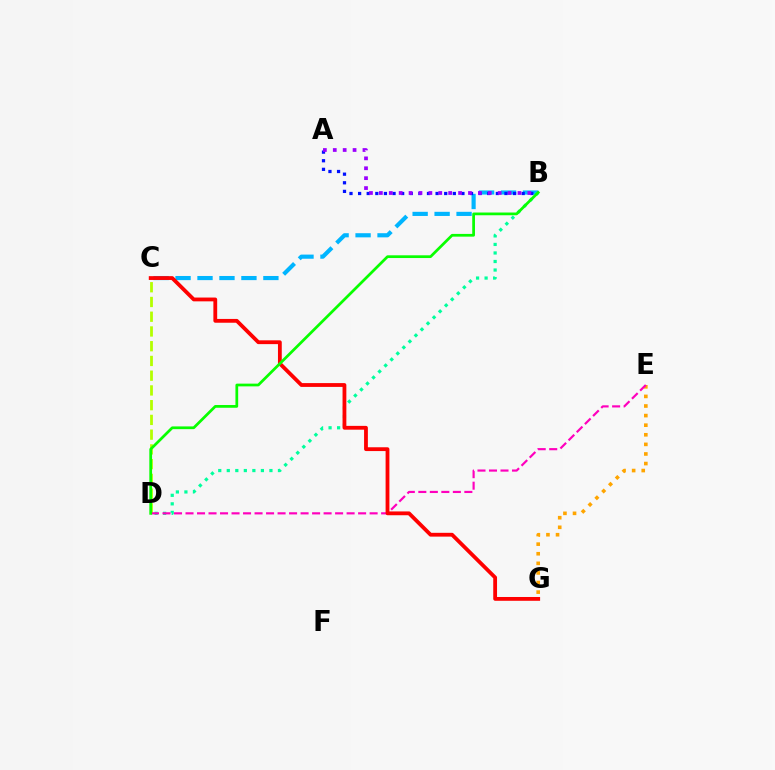{('B', 'C'): [{'color': '#00b5ff', 'line_style': 'dashed', 'thickness': 2.98}], ('B', 'D'): [{'color': '#00ff9d', 'line_style': 'dotted', 'thickness': 2.32}, {'color': '#08ff00', 'line_style': 'solid', 'thickness': 1.97}], ('A', 'B'): [{'color': '#0010ff', 'line_style': 'dotted', 'thickness': 2.34}, {'color': '#9b00ff', 'line_style': 'dotted', 'thickness': 2.69}], ('C', 'D'): [{'color': '#b3ff00', 'line_style': 'dashed', 'thickness': 2.0}], ('E', 'G'): [{'color': '#ffa500', 'line_style': 'dotted', 'thickness': 2.61}], ('D', 'E'): [{'color': '#ff00bd', 'line_style': 'dashed', 'thickness': 1.56}], ('C', 'G'): [{'color': '#ff0000', 'line_style': 'solid', 'thickness': 2.74}]}